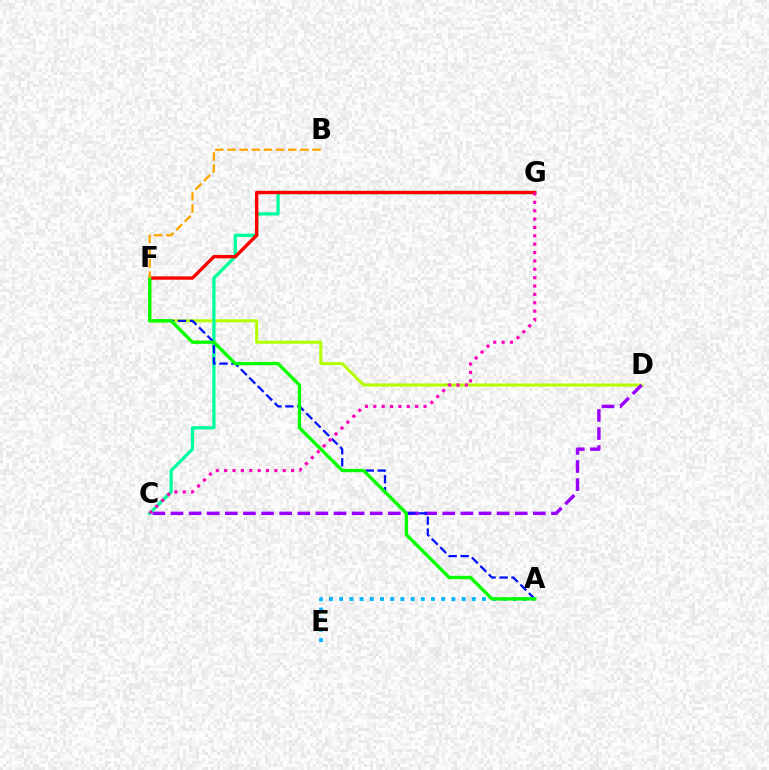{('D', 'F'): [{'color': '#b3ff00', 'line_style': 'solid', 'thickness': 2.19}], ('C', 'D'): [{'color': '#9b00ff', 'line_style': 'dashed', 'thickness': 2.46}], ('C', 'G'): [{'color': '#00ff9d', 'line_style': 'solid', 'thickness': 2.35}, {'color': '#ff00bd', 'line_style': 'dotted', 'thickness': 2.27}], ('A', 'F'): [{'color': '#0010ff', 'line_style': 'dashed', 'thickness': 1.62}, {'color': '#08ff00', 'line_style': 'solid', 'thickness': 2.39}], ('F', 'G'): [{'color': '#ff0000', 'line_style': 'solid', 'thickness': 2.44}], ('A', 'E'): [{'color': '#00b5ff', 'line_style': 'dotted', 'thickness': 2.77}], ('B', 'F'): [{'color': '#ffa500', 'line_style': 'dashed', 'thickness': 1.65}]}